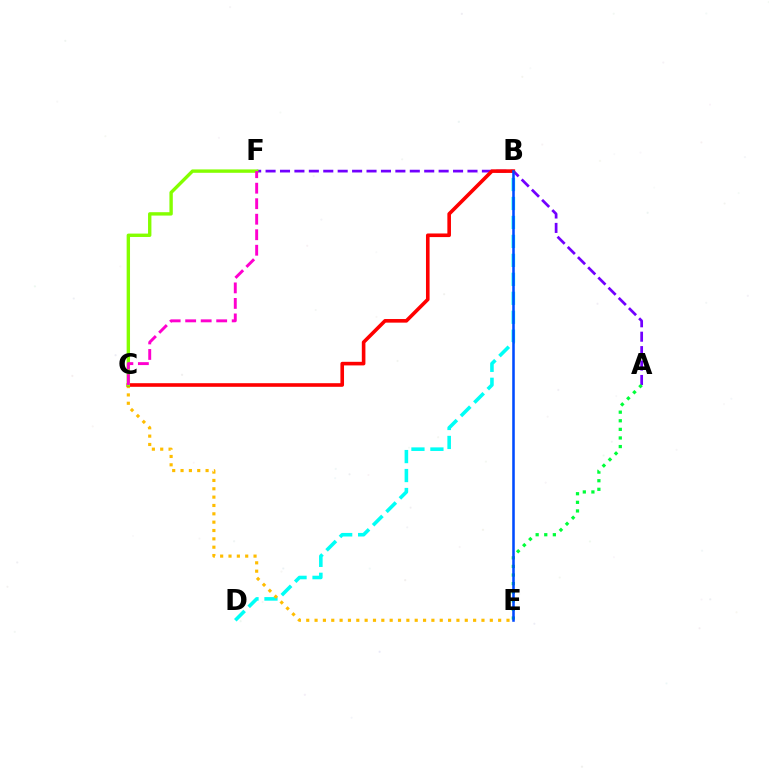{('B', 'D'): [{'color': '#00fff6', 'line_style': 'dashed', 'thickness': 2.58}], ('C', 'E'): [{'color': '#ffbd00', 'line_style': 'dotted', 'thickness': 2.27}], ('A', 'F'): [{'color': '#7200ff', 'line_style': 'dashed', 'thickness': 1.96}], ('A', 'E'): [{'color': '#00ff39', 'line_style': 'dotted', 'thickness': 2.34}], ('B', 'C'): [{'color': '#ff0000', 'line_style': 'solid', 'thickness': 2.6}], ('C', 'F'): [{'color': '#84ff00', 'line_style': 'solid', 'thickness': 2.43}, {'color': '#ff00cf', 'line_style': 'dashed', 'thickness': 2.11}], ('B', 'E'): [{'color': '#004bff', 'line_style': 'solid', 'thickness': 1.84}]}